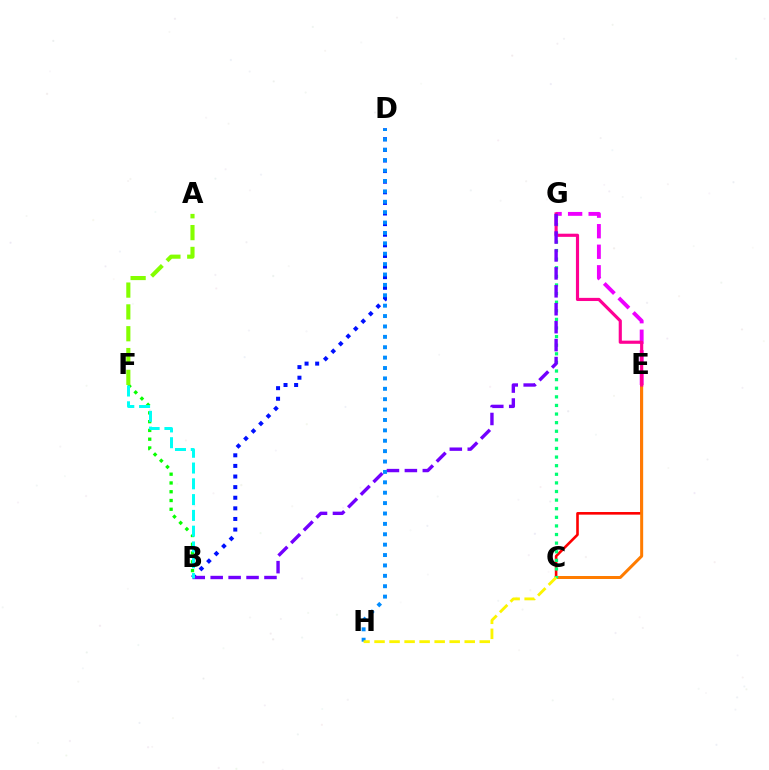{('C', 'E'): [{'color': '#ff0000', 'line_style': 'solid', 'thickness': 1.88}, {'color': '#ff7c00', 'line_style': 'solid', 'thickness': 2.16}], ('E', 'G'): [{'color': '#ee00ff', 'line_style': 'dashed', 'thickness': 2.79}, {'color': '#ff0094', 'line_style': 'solid', 'thickness': 2.27}], ('C', 'G'): [{'color': '#00ff74', 'line_style': 'dotted', 'thickness': 2.34}], ('B', 'F'): [{'color': '#08ff00', 'line_style': 'dotted', 'thickness': 2.38}, {'color': '#00fff6', 'line_style': 'dashed', 'thickness': 2.14}], ('B', 'D'): [{'color': '#0010ff', 'line_style': 'dotted', 'thickness': 2.88}], ('A', 'F'): [{'color': '#84ff00', 'line_style': 'dashed', 'thickness': 2.96}], ('B', 'G'): [{'color': '#7200ff', 'line_style': 'dashed', 'thickness': 2.44}], ('D', 'H'): [{'color': '#008cff', 'line_style': 'dotted', 'thickness': 2.82}], ('C', 'H'): [{'color': '#fcf500', 'line_style': 'dashed', 'thickness': 2.04}]}